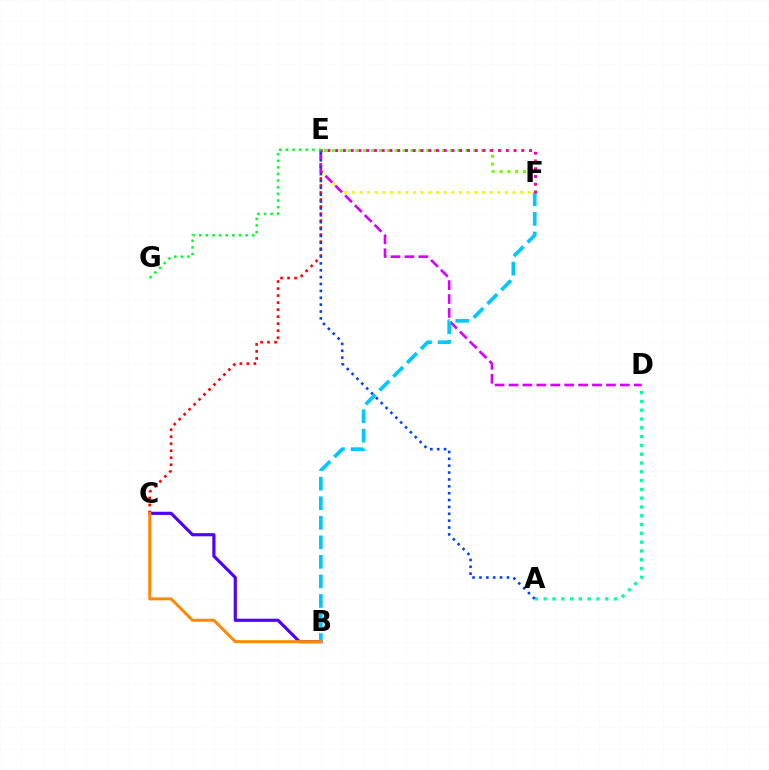{('E', 'F'): [{'color': '#eeff00', 'line_style': 'dotted', 'thickness': 2.08}, {'color': '#66ff00', 'line_style': 'dotted', 'thickness': 2.14}, {'color': '#ff00a0', 'line_style': 'dotted', 'thickness': 2.11}], ('B', 'C'): [{'color': '#4f00ff', 'line_style': 'solid', 'thickness': 2.28}, {'color': '#ff8800', 'line_style': 'solid', 'thickness': 2.14}], ('A', 'D'): [{'color': '#00ffaf', 'line_style': 'dotted', 'thickness': 2.39}], ('C', 'E'): [{'color': '#ff0000', 'line_style': 'dotted', 'thickness': 1.91}], ('D', 'E'): [{'color': '#d600ff', 'line_style': 'dashed', 'thickness': 1.89}], ('B', 'F'): [{'color': '#00c7ff', 'line_style': 'dashed', 'thickness': 2.66}], ('E', 'G'): [{'color': '#00ff27', 'line_style': 'dotted', 'thickness': 1.8}], ('A', 'E'): [{'color': '#003fff', 'line_style': 'dotted', 'thickness': 1.87}]}